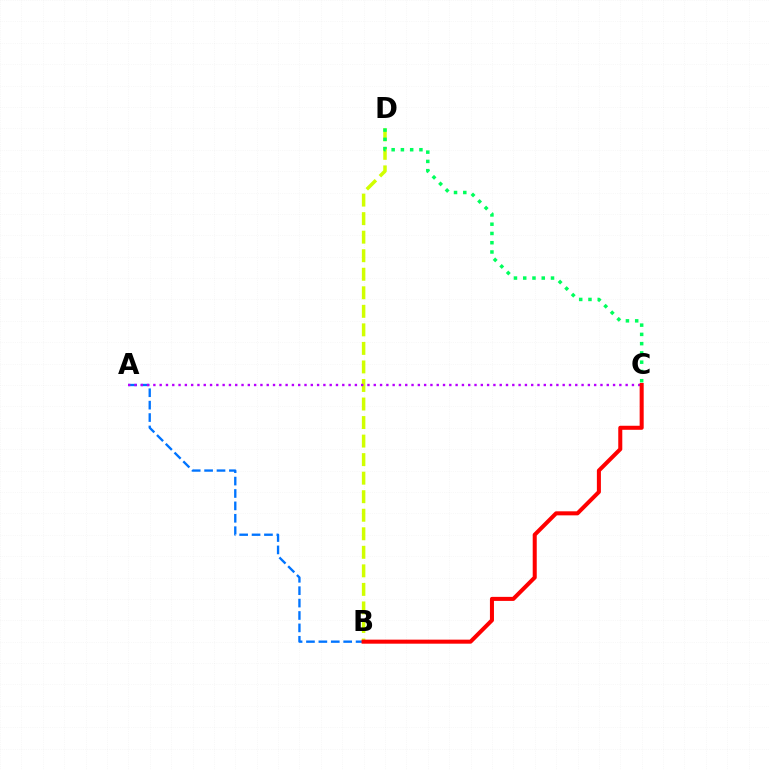{('A', 'B'): [{'color': '#0074ff', 'line_style': 'dashed', 'thickness': 1.68}], ('B', 'D'): [{'color': '#d1ff00', 'line_style': 'dashed', 'thickness': 2.52}], ('C', 'D'): [{'color': '#00ff5c', 'line_style': 'dotted', 'thickness': 2.52}], ('A', 'C'): [{'color': '#b900ff', 'line_style': 'dotted', 'thickness': 1.71}], ('B', 'C'): [{'color': '#ff0000', 'line_style': 'solid', 'thickness': 2.9}]}